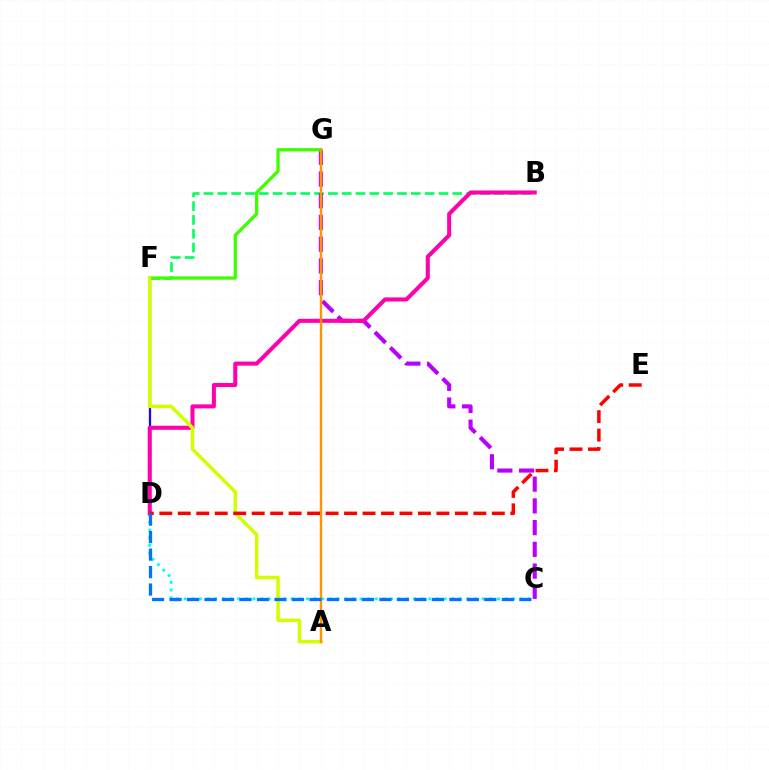{('B', 'F'): [{'color': '#00ff5c', 'line_style': 'dashed', 'thickness': 1.88}], ('C', 'D'): [{'color': '#00fff6', 'line_style': 'dotted', 'thickness': 2.08}, {'color': '#0074ff', 'line_style': 'dashed', 'thickness': 2.38}], ('C', 'G'): [{'color': '#b900ff', 'line_style': 'dashed', 'thickness': 2.95}], ('F', 'G'): [{'color': '#3dff00', 'line_style': 'solid', 'thickness': 2.37}], ('D', 'F'): [{'color': '#2500ff', 'line_style': 'solid', 'thickness': 1.63}], ('B', 'D'): [{'color': '#ff00ac', 'line_style': 'solid', 'thickness': 2.91}], ('A', 'F'): [{'color': '#d1ff00', 'line_style': 'solid', 'thickness': 2.53}], ('A', 'G'): [{'color': '#ff9400', 'line_style': 'solid', 'thickness': 1.75}], ('D', 'E'): [{'color': '#ff0000', 'line_style': 'dashed', 'thickness': 2.51}]}